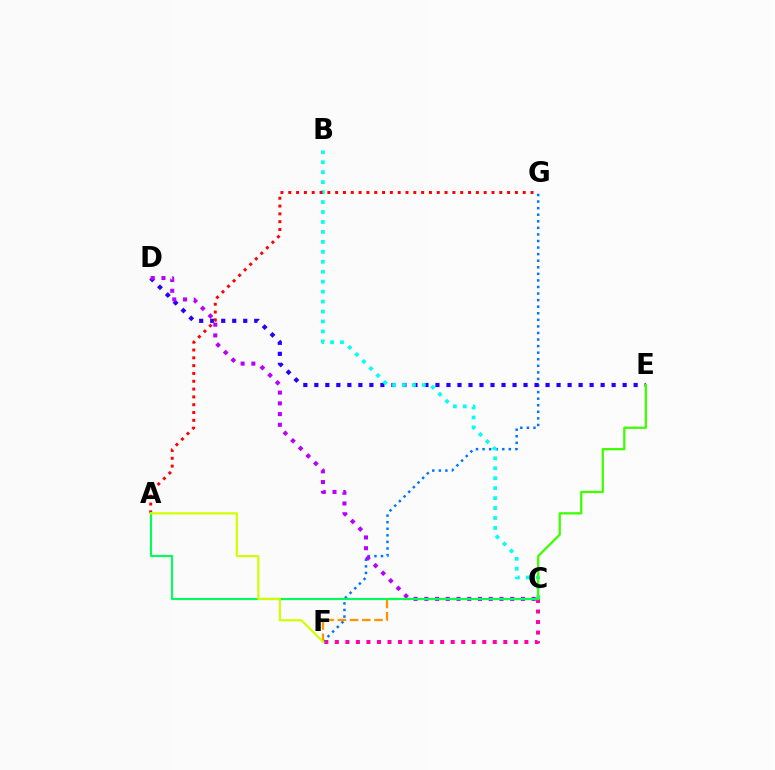{('C', 'F'): [{'color': '#ff00ac', 'line_style': 'dotted', 'thickness': 2.86}, {'color': '#ff9400', 'line_style': 'dashed', 'thickness': 1.66}], ('F', 'G'): [{'color': '#0074ff', 'line_style': 'dotted', 'thickness': 1.78}], ('D', 'E'): [{'color': '#2500ff', 'line_style': 'dotted', 'thickness': 2.99}], ('B', 'C'): [{'color': '#00fff6', 'line_style': 'dotted', 'thickness': 2.7}], ('A', 'G'): [{'color': '#ff0000', 'line_style': 'dotted', 'thickness': 2.12}], ('C', 'D'): [{'color': '#b900ff', 'line_style': 'dotted', 'thickness': 2.92}], ('A', 'C'): [{'color': '#00ff5c', 'line_style': 'solid', 'thickness': 1.54}], ('C', 'E'): [{'color': '#3dff00', 'line_style': 'solid', 'thickness': 1.63}], ('A', 'F'): [{'color': '#d1ff00', 'line_style': 'solid', 'thickness': 1.59}]}